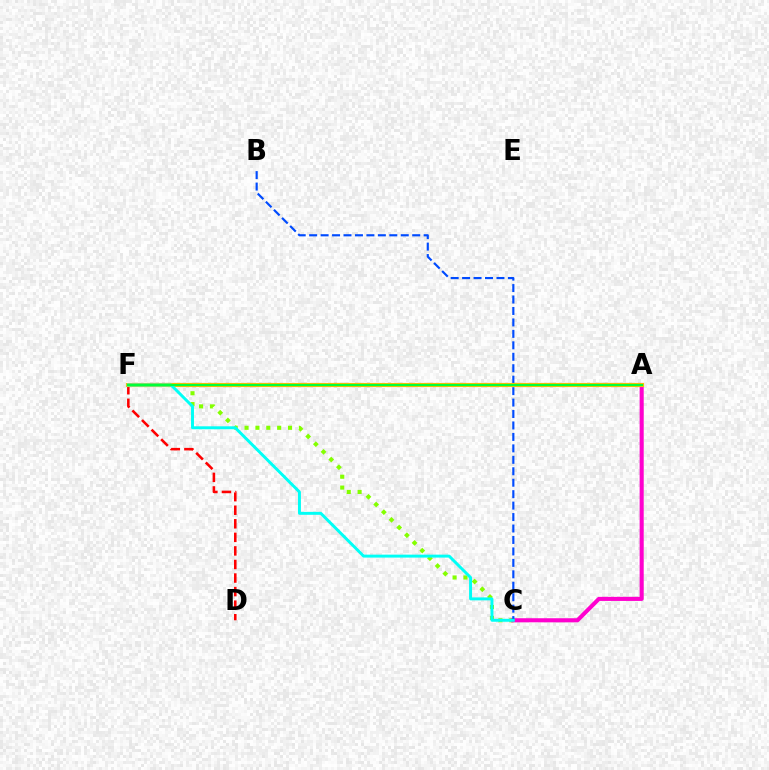{('C', 'F'): [{'color': '#84ff00', 'line_style': 'dotted', 'thickness': 2.95}, {'color': '#00fff6', 'line_style': 'solid', 'thickness': 2.12}], ('A', 'F'): [{'color': '#7200ff', 'line_style': 'dotted', 'thickness': 2.93}, {'color': '#ffbd00', 'line_style': 'solid', 'thickness': 2.99}, {'color': '#00ff39', 'line_style': 'solid', 'thickness': 1.57}], ('D', 'F'): [{'color': '#ff0000', 'line_style': 'dashed', 'thickness': 1.84}], ('A', 'C'): [{'color': '#ff00cf', 'line_style': 'solid', 'thickness': 2.94}], ('B', 'C'): [{'color': '#004bff', 'line_style': 'dashed', 'thickness': 1.56}]}